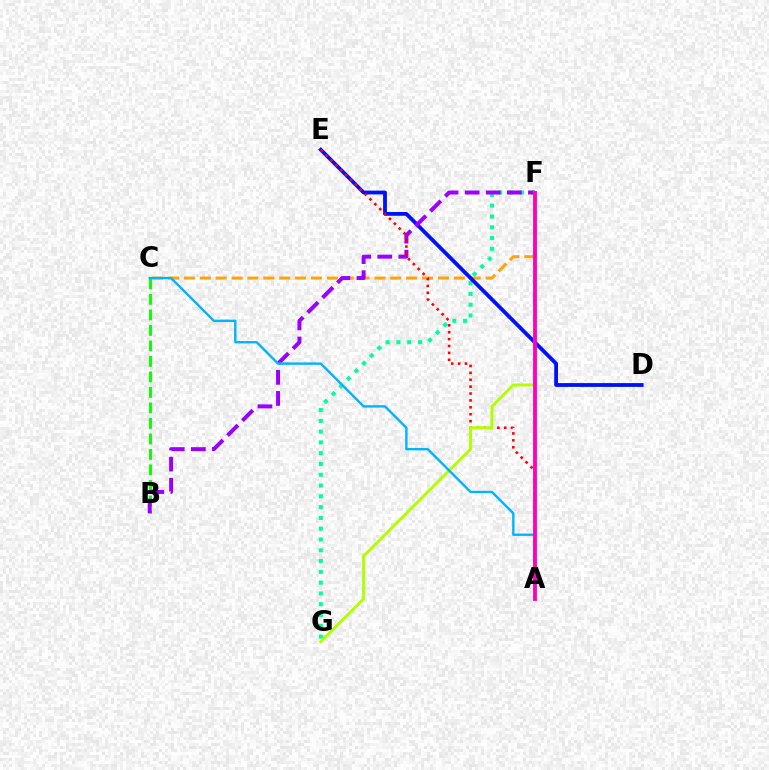{('F', 'G'): [{'color': '#00ff9d', 'line_style': 'dotted', 'thickness': 2.93}, {'color': '#b3ff00', 'line_style': 'solid', 'thickness': 2.14}], ('C', 'F'): [{'color': '#ffa500', 'line_style': 'dashed', 'thickness': 2.16}], ('D', 'E'): [{'color': '#0010ff', 'line_style': 'solid', 'thickness': 2.73}], ('B', 'C'): [{'color': '#08ff00', 'line_style': 'dashed', 'thickness': 2.11}], ('B', 'F'): [{'color': '#9b00ff', 'line_style': 'dashed', 'thickness': 2.86}], ('A', 'E'): [{'color': '#ff0000', 'line_style': 'dotted', 'thickness': 1.87}], ('A', 'C'): [{'color': '#00b5ff', 'line_style': 'solid', 'thickness': 1.72}], ('A', 'F'): [{'color': '#ff00bd', 'line_style': 'solid', 'thickness': 2.75}]}